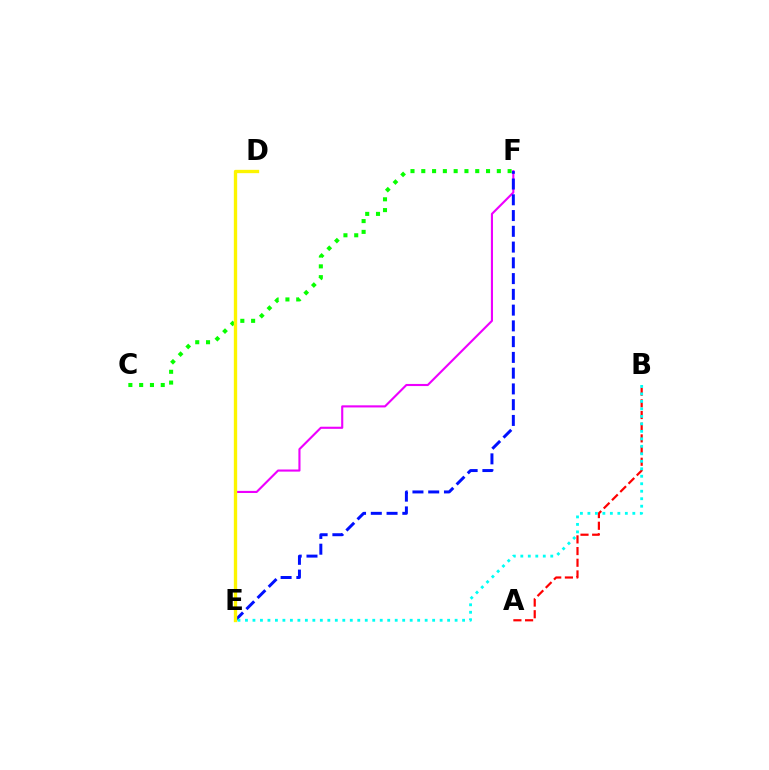{('E', 'F'): [{'color': '#ee00ff', 'line_style': 'solid', 'thickness': 1.53}, {'color': '#0010ff', 'line_style': 'dashed', 'thickness': 2.14}], ('A', 'B'): [{'color': '#ff0000', 'line_style': 'dashed', 'thickness': 1.59}], ('C', 'F'): [{'color': '#08ff00', 'line_style': 'dotted', 'thickness': 2.93}], ('D', 'E'): [{'color': '#fcf500', 'line_style': 'solid', 'thickness': 2.4}], ('B', 'E'): [{'color': '#00fff6', 'line_style': 'dotted', 'thickness': 2.03}]}